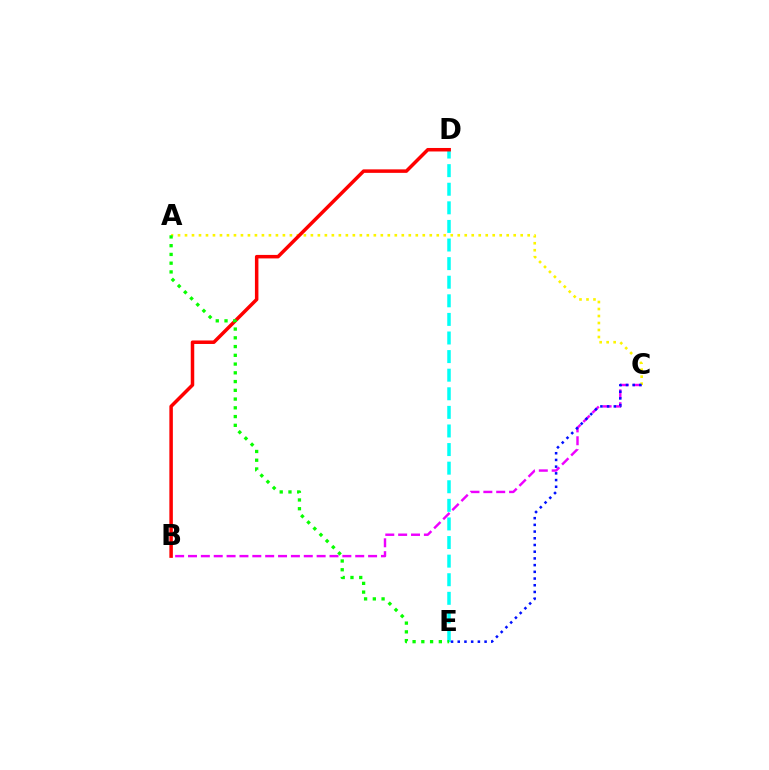{('B', 'C'): [{'color': '#ee00ff', 'line_style': 'dashed', 'thickness': 1.75}], ('A', 'C'): [{'color': '#fcf500', 'line_style': 'dotted', 'thickness': 1.9}], ('D', 'E'): [{'color': '#00fff6', 'line_style': 'dashed', 'thickness': 2.53}], ('B', 'D'): [{'color': '#ff0000', 'line_style': 'solid', 'thickness': 2.52}], ('C', 'E'): [{'color': '#0010ff', 'line_style': 'dotted', 'thickness': 1.82}], ('A', 'E'): [{'color': '#08ff00', 'line_style': 'dotted', 'thickness': 2.38}]}